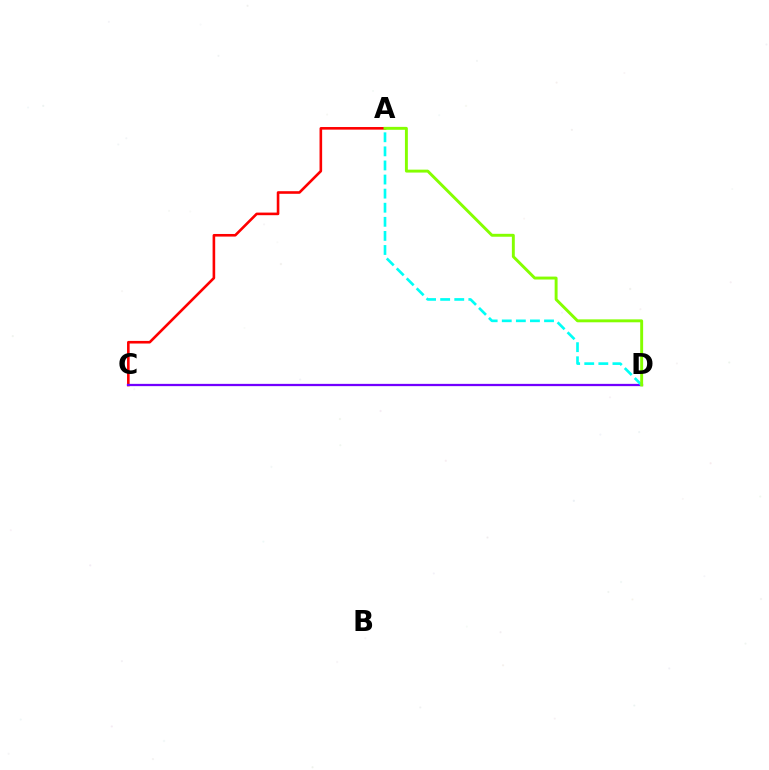{('A', 'C'): [{'color': '#ff0000', 'line_style': 'solid', 'thickness': 1.88}], ('C', 'D'): [{'color': '#7200ff', 'line_style': 'solid', 'thickness': 1.64}], ('A', 'D'): [{'color': '#00fff6', 'line_style': 'dashed', 'thickness': 1.91}, {'color': '#84ff00', 'line_style': 'solid', 'thickness': 2.1}]}